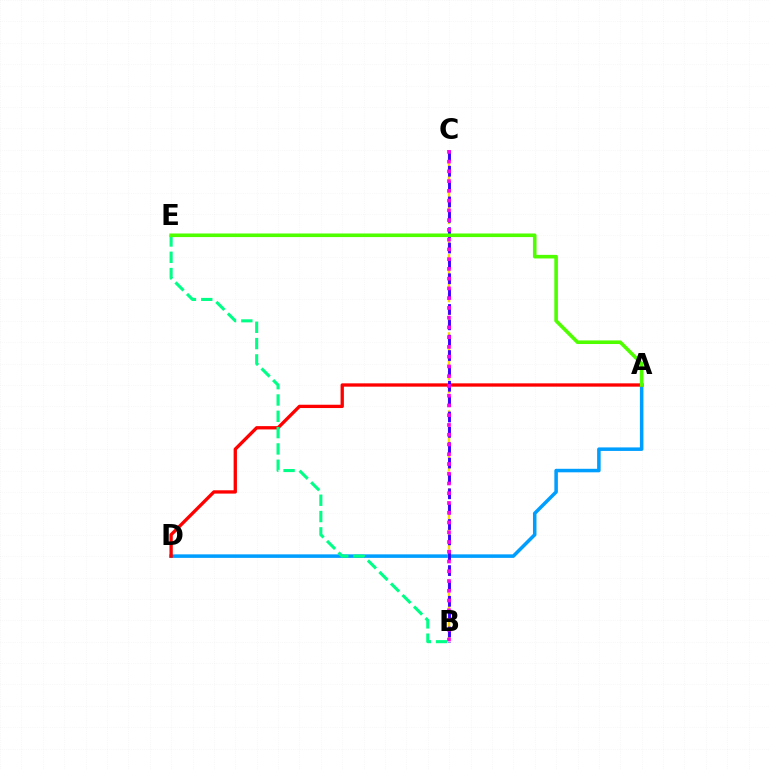{('A', 'D'): [{'color': '#009eff', 'line_style': 'solid', 'thickness': 2.53}, {'color': '#ff0000', 'line_style': 'solid', 'thickness': 2.38}], ('B', 'C'): [{'color': '#ffd500', 'line_style': 'dashed', 'thickness': 1.77}, {'color': '#3700ff', 'line_style': 'dashed', 'thickness': 2.09}, {'color': '#ff00ed', 'line_style': 'dotted', 'thickness': 2.65}], ('B', 'E'): [{'color': '#00ff86', 'line_style': 'dashed', 'thickness': 2.22}], ('A', 'E'): [{'color': '#4fff00', 'line_style': 'solid', 'thickness': 2.59}]}